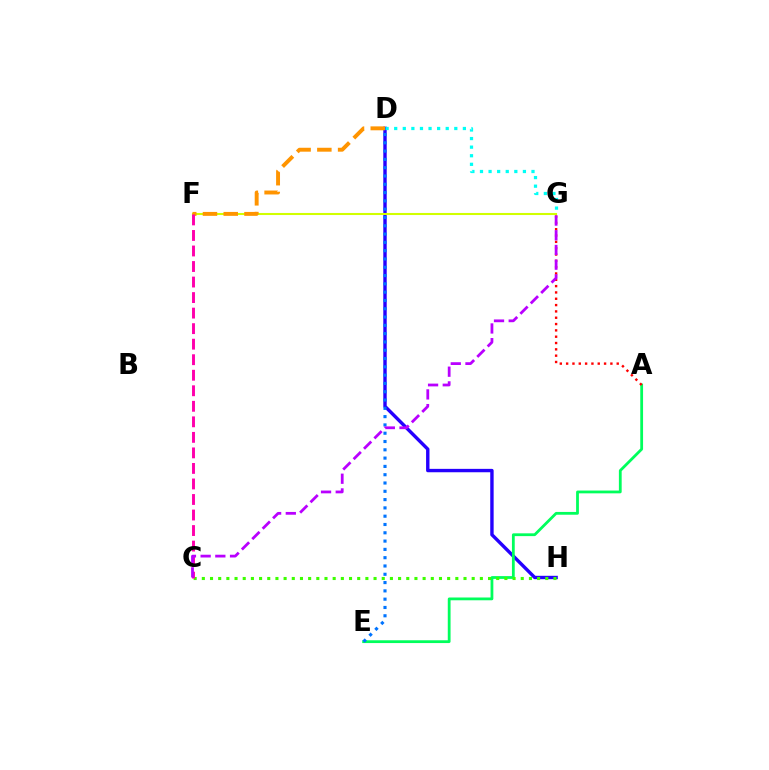{('D', 'H'): [{'color': '#2500ff', 'line_style': 'solid', 'thickness': 2.44}], ('F', 'G'): [{'color': '#d1ff00', 'line_style': 'solid', 'thickness': 1.5}], ('D', 'F'): [{'color': '#ff9400', 'line_style': 'dashed', 'thickness': 2.82}], ('A', 'E'): [{'color': '#00ff5c', 'line_style': 'solid', 'thickness': 2.01}], ('C', 'H'): [{'color': '#3dff00', 'line_style': 'dotted', 'thickness': 2.22}], ('C', 'F'): [{'color': '#ff00ac', 'line_style': 'dashed', 'thickness': 2.11}], ('A', 'G'): [{'color': '#ff0000', 'line_style': 'dotted', 'thickness': 1.72}], ('D', 'G'): [{'color': '#00fff6', 'line_style': 'dotted', 'thickness': 2.33}], ('D', 'E'): [{'color': '#0074ff', 'line_style': 'dotted', 'thickness': 2.25}], ('C', 'G'): [{'color': '#b900ff', 'line_style': 'dashed', 'thickness': 2.0}]}